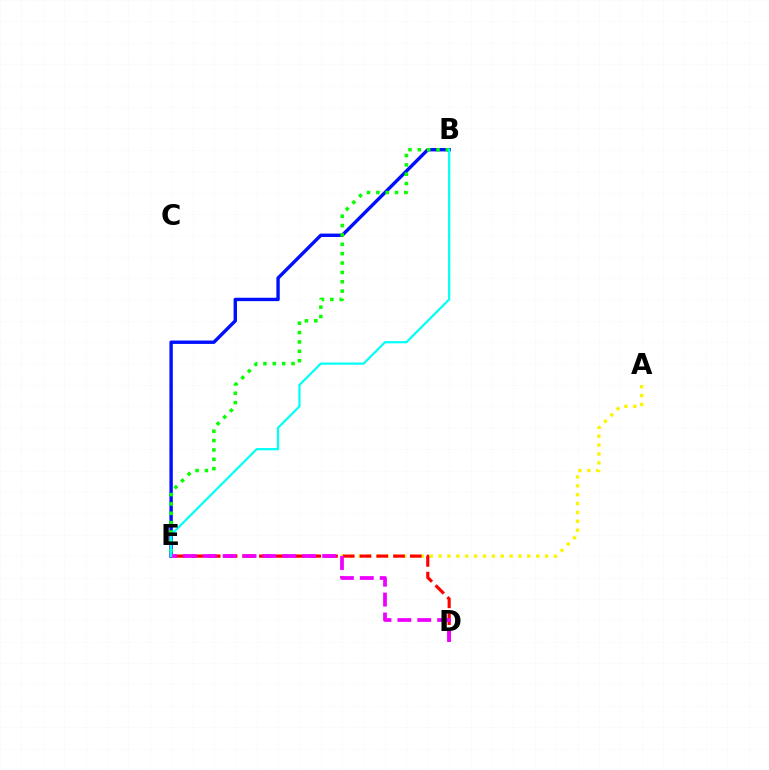{('A', 'E'): [{'color': '#fcf500', 'line_style': 'dotted', 'thickness': 2.41}], ('B', 'E'): [{'color': '#0010ff', 'line_style': 'solid', 'thickness': 2.45}, {'color': '#08ff00', 'line_style': 'dotted', 'thickness': 2.54}, {'color': '#00fff6', 'line_style': 'solid', 'thickness': 1.59}], ('D', 'E'): [{'color': '#ff0000', 'line_style': 'dashed', 'thickness': 2.28}, {'color': '#ee00ff', 'line_style': 'dashed', 'thickness': 2.7}]}